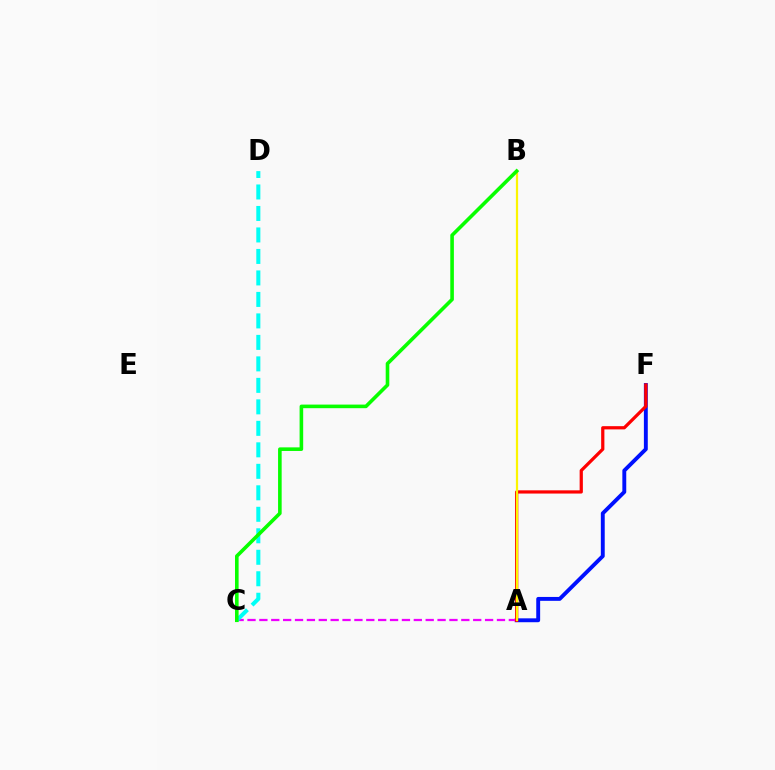{('A', 'F'): [{'color': '#0010ff', 'line_style': 'solid', 'thickness': 2.8}, {'color': '#ff0000', 'line_style': 'solid', 'thickness': 2.32}], ('A', 'C'): [{'color': '#ee00ff', 'line_style': 'dashed', 'thickness': 1.61}], ('C', 'D'): [{'color': '#00fff6', 'line_style': 'dashed', 'thickness': 2.92}], ('A', 'B'): [{'color': '#fcf500', 'line_style': 'solid', 'thickness': 1.6}], ('B', 'C'): [{'color': '#08ff00', 'line_style': 'solid', 'thickness': 2.59}]}